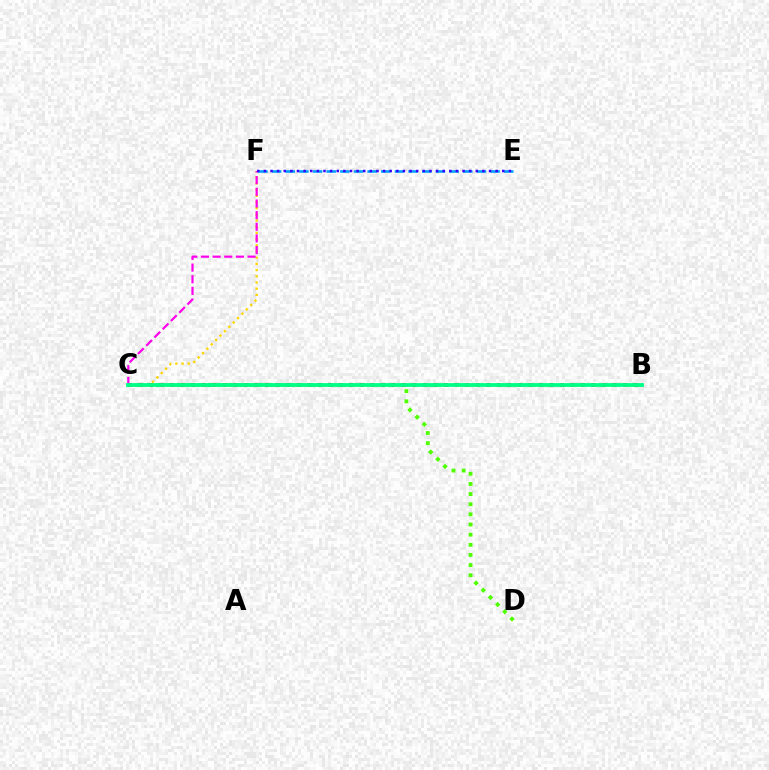{('C', 'F'): [{'color': '#ffd500', 'line_style': 'dotted', 'thickness': 1.68}, {'color': '#ff00ed', 'line_style': 'dashed', 'thickness': 1.58}], ('E', 'F'): [{'color': '#009eff', 'line_style': 'dashed', 'thickness': 1.86}, {'color': '#3700ff', 'line_style': 'dotted', 'thickness': 1.8}], ('C', 'D'): [{'color': '#4fff00', 'line_style': 'dotted', 'thickness': 2.76}], ('B', 'C'): [{'color': '#ff0000', 'line_style': 'dotted', 'thickness': 2.86}, {'color': '#00ff86', 'line_style': 'solid', 'thickness': 2.74}]}